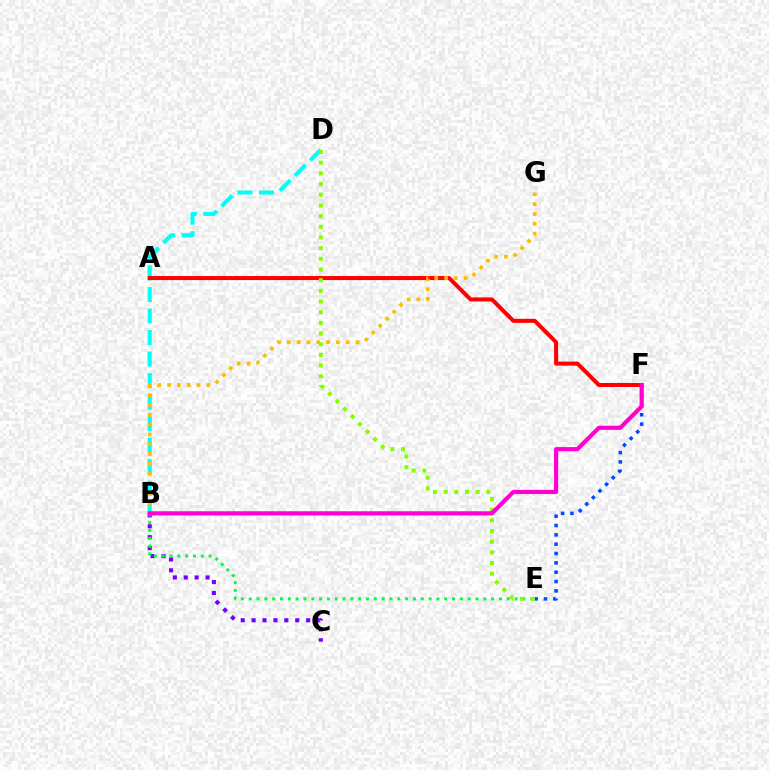{('E', 'F'): [{'color': '#004bff', 'line_style': 'dotted', 'thickness': 2.54}], ('B', 'C'): [{'color': '#7200ff', 'line_style': 'dotted', 'thickness': 2.96}], ('B', 'D'): [{'color': '#00fff6', 'line_style': 'dashed', 'thickness': 2.92}], ('A', 'F'): [{'color': '#ff0000', 'line_style': 'solid', 'thickness': 2.9}], ('B', 'E'): [{'color': '#00ff39', 'line_style': 'dotted', 'thickness': 2.12}], ('B', 'G'): [{'color': '#ffbd00', 'line_style': 'dotted', 'thickness': 2.67}], ('D', 'E'): [{'color': '#84ff00', 'line_style': 'dotted', 'thickness': 2.9}], ('B', 'F'): [{'color': '#ff00cf', 'line_style': 'solid', 'thickness': 2.98}]}